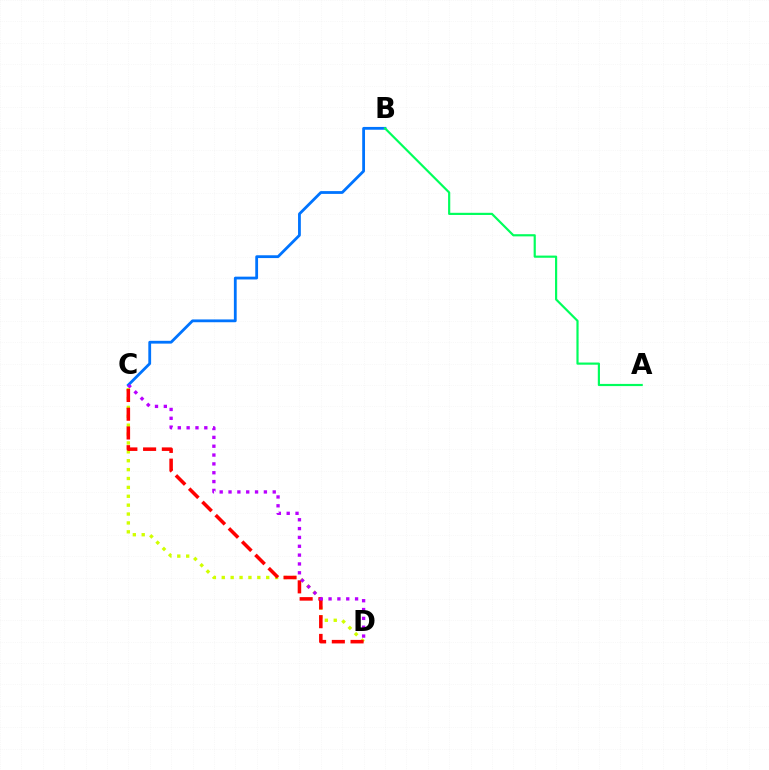{('B', 'C'): [{'color': '#0074ff', 'line_style': 'solid', 'thickness': 2.02}], ('C', 'D'): [{'color': '#d1ff00', 'line_style': 'dotted', 'thickness': 2.42}, {'color': '#ff0000', 'line_style': 'dashed', 'thickness': 2.55}, {'color': '#b900ff', 'line_style': 'dotted', 'thickness': 2.4}], ('A', 'B'): [{'color': '#00ff5c', 'line_style': 'solid', 'thickness': 1.57}]}